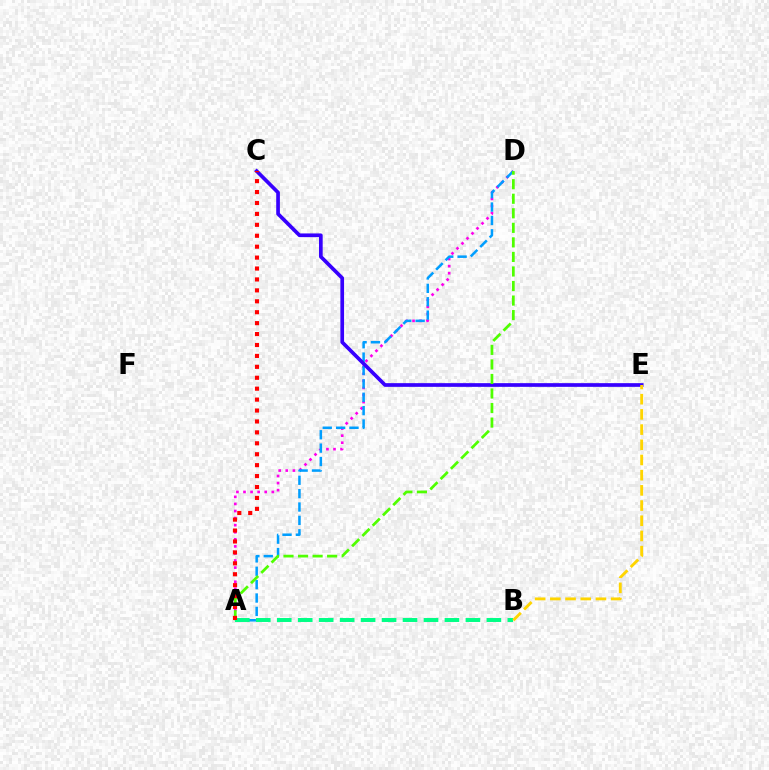{('A', 'D'): [{'color': '#ff00ed', 'line_style': 'dotted', 'thickness': 1.92}, {'color': '#009eff', 'line_style': 'dashed', 'thickness': 1.82}, {'color': '#4fff00', 'line_style': 'dashed', 'thickness': 1.98}], ('C', 'E'): [{'color': '#3700ff', 'line_style': 'solid', 'thickness': 2.65}], ('A', 'B'): [{'color': '#00ff86', 'line_style': 'dashed', 'thickness': 2.85}], ('B', 'E'): [{'color': '#ffd500', 'line_style': 'dashed', 'thickness': 2.06}], ('A', 'C'): [{'color': '#ff0000', 'line_style': 'dotted', 'thickness': 2.97}]}